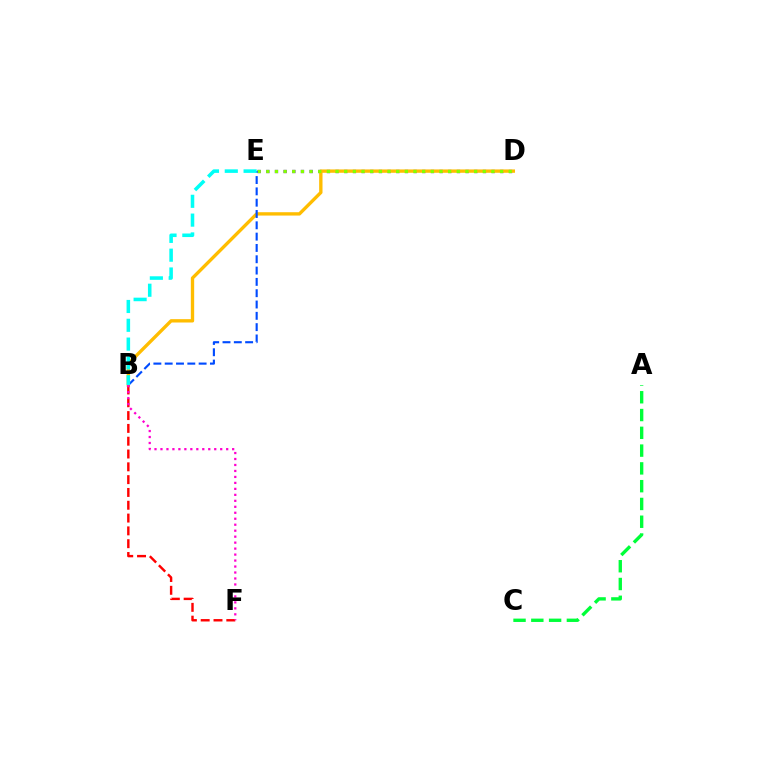{('D', 'E'): [{'color': '#7200ff', 'line_style': 'dotted', 'thickness': 2.36}, {'color': '#84ff00', 'line_style': 'dotted', 'thickness': 2.35}], ('B', 'D'): [{'color': '#ffbd00', 'line_style': 'solid', 'thickness': 2.41}], ('B', 'F'): [{'color': '#ff0000', 'line_style': 'dashed', 'thickness': 1.74}, {'color': '#ff00cf', 'line_style': 'dotted', 'thickness': 1.62}], ('B', 'E'): [{'color': '#004bff', 'line_style': 'dashed', 'thickness': 1.54}, {'color': '#00fff6', 'line_style': 'dashed', 'thickness': 2.56}], ('A', 'C'): [{'color': '#00ff39', 'line_style': 'dashed', 'thickness': 2.42}]}